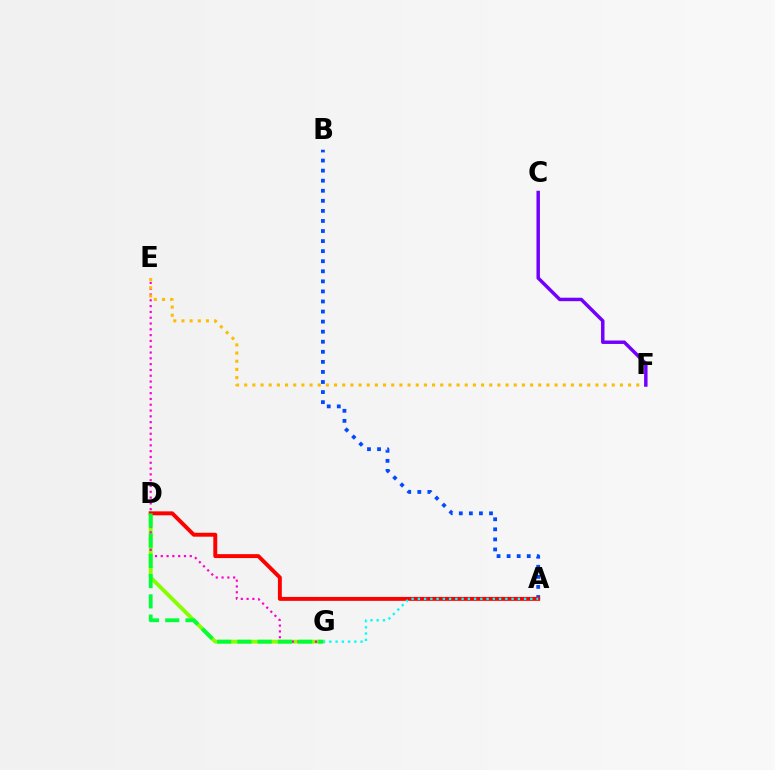{('D', 'G'): [{'color': '#84ff00', 'line_style': 'solid', 'thickness': 2.76}, {'color': '#00ff39', 'line_style': 'dashed', 'thickness': 2.75}], ('E', 'G'): [{'color': '#ff00cf', 'line_style': 'dotted', 'thickness': 1.58}], ('E', 'F'): [{'color': '#ffbd00', 'line_style': 'dotted', 'thickness': 2.22}], ('A', 'B'): [{'color': '#004bff', 'line_style': 'dotted', 'thickness': 2.73}], ('A', 'D'): [{'color': '#ff0000', 'line_style': 'solid', 'thickness': 2.82}], ('C', 'F'): [{'color': '#7200ff', 'line_style': 'solid', 'thickness': 2.49}], ('A', 'G'): [{'color': '#00fff6', 'line_style': 'dotted', 'thickness': 1.7}]}